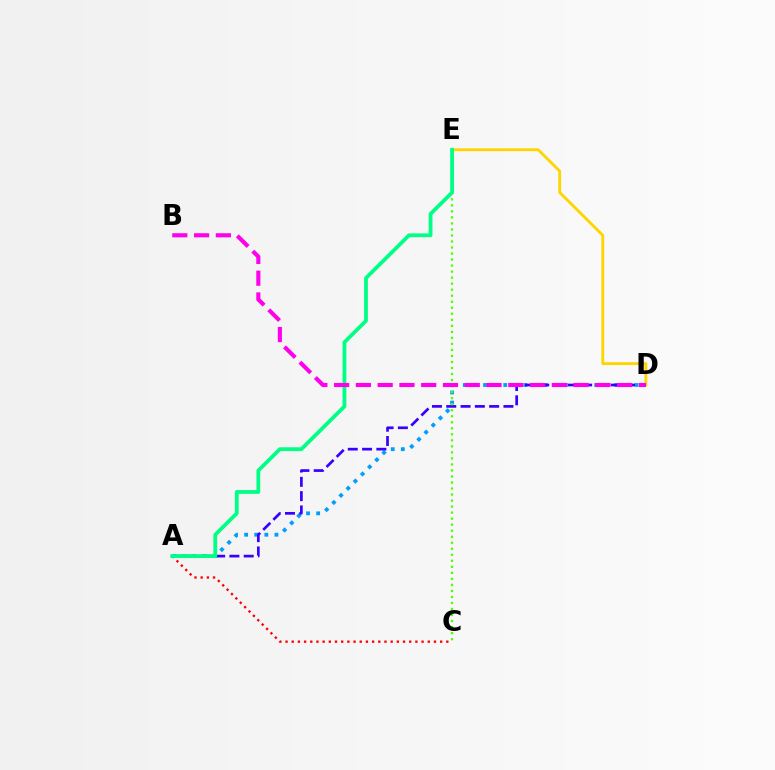{('D', 'E'): [{'color': '#ffd500', 'line_style': 'solid', 'thickness': 2.05}], ('A', 'D'): [{'color': '#009eff', 'line_style': 'dotted', 'thickness': 2.74}, {'color': '#3700ff', 'line_style': 'dashed', 'thickness': 1.94}], ('A', 'C'): [{'color': '#ff0000', 'line_style': 'dotted', 'thickness': 1.68}], ('C', 'E'): [{'color': '#4fff00', 'line_style': 'dotted', 'thickness': 1.64}], ('A', 'E'): [{'color': '#00ff86', 'line_style': 'solid', 'thickness': 2.73}], ('B', 'D'): [{'color': '#ff00ed', 'line_style': 'dashed', 'thickness': 2.96}]}